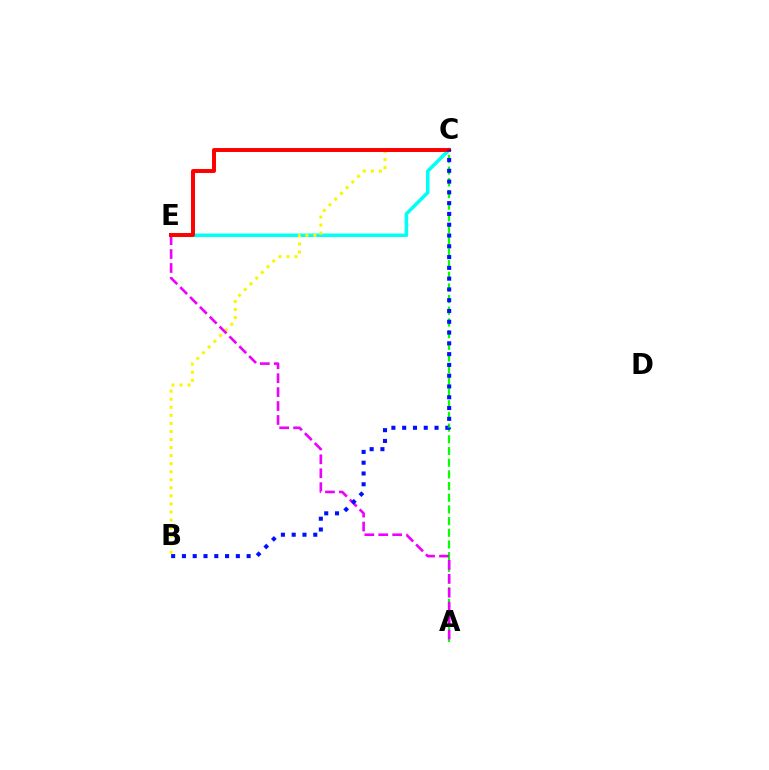{('A', 'C'): [{'color': '#08ff00', 'line_style': 'dashed', 'thickness': 1.59}], ('C', 'E'): [{'color': '#00fff6', 'line_style': 'solid', 'thickness': 2.54}, {'color': '#ff0000', 'line_style': 'solid', 'thickness': 2.85}], ('B', 'C'): [{'color': '#fcf500', 'line_style': 'dotted', 'thickness': 2.19}, {'color': '#0010ff', 'line_style': 'dotted', 'thickness': 2.93}], ('A', 'E'): [{'color': '#ee00ff', 'line_style': 'dashed', 'thickness': 1.89}]}